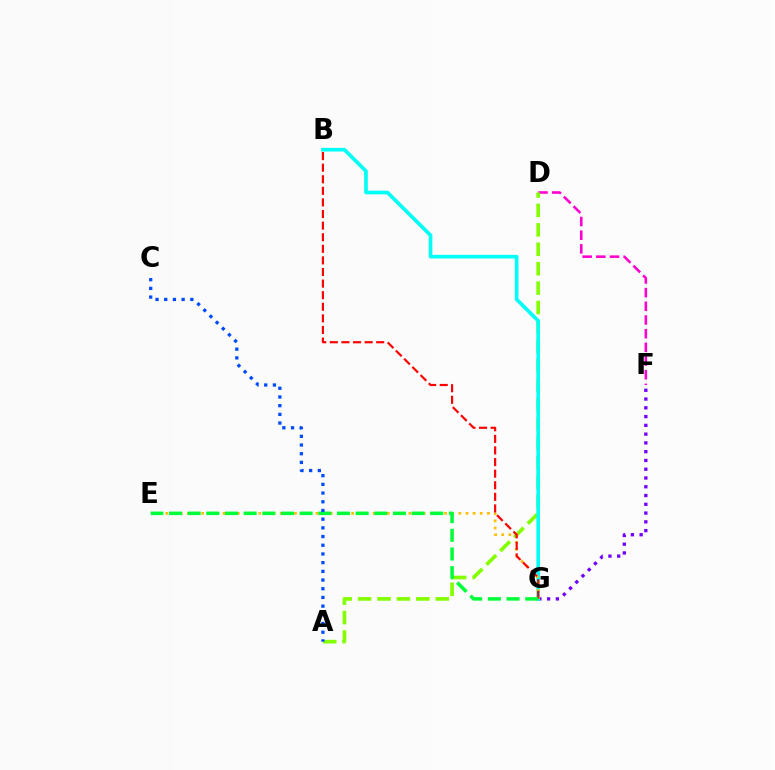{('D', 'F'): [{'color': '#ff00cf', 'line_style': 'dashed', 'thickness': 1.86}], ('A', 'D'): [{'color': '#84ff00', 'line_style': 'dashed', 'thickness': 2.64}], ('F', 'G'): [{'color': '#7200ff', 'line_style': 'dotted', 'thickness': 2.38}], ('B', 'G'): [{'color': '#00fff6', 'line_style': 'solid', 'thickness': 2.62}, {'color': '#ff0000', 'line_style': 'dashed', 'thickness': 1.57}], ('E', 'G'): [{'color': '#ffbd00', 'line_style': 'dotted', 'thickness': 1.94}, {'color': '#00ff39', 'line_style': 'dashed', 'thickness': 2.53}], ('A', 'C'): [{'color': '#004bff', 'line_style': 'dotted', 'thickness': 2.36}]}